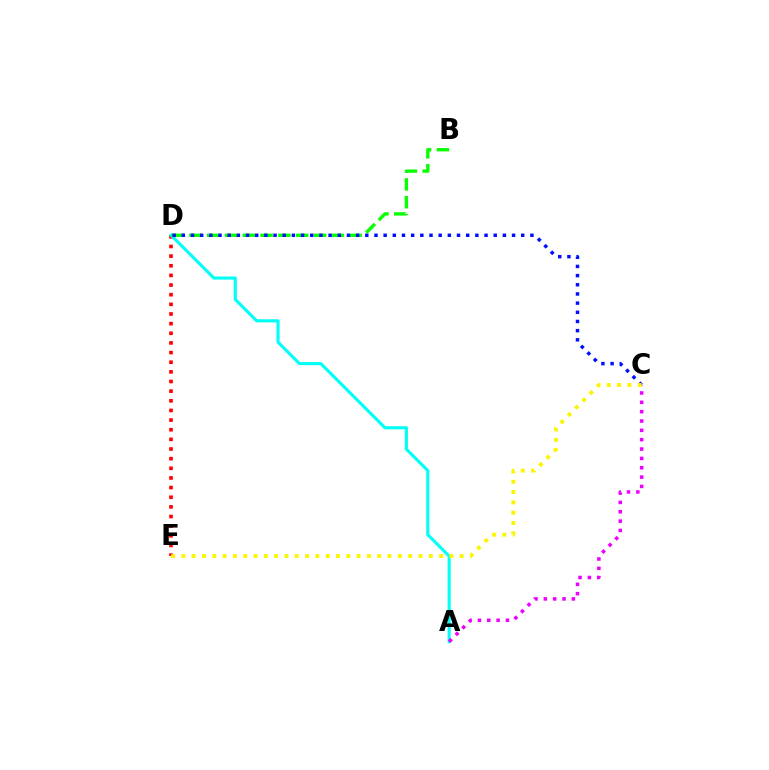{('D', 'E'): [{'color': '#ff0000', 'line_style': 'dotted', 'thickness': 2.62}], ('A', 'D'): [{'color': '#00fff6', 'line_style': 'solid', 'thickness': 2.23}], ('B', 'D'): [{'color': '#08ff00', 'line_style': 'dashed', 'thickness': 2.42}], ('C', 'D'): [{'color': '#0010ff', 'line_style': 'dotted', 'thickness': 2.49}], ('A', 'C'): [{'color': '#ee00ff', 'line_style': 'dotted', 'thickness': 2.54}], ('C', 'E'): [{'color': '#fcf500', 'line_style': 'dotted', 'thickness': 2.8}]}